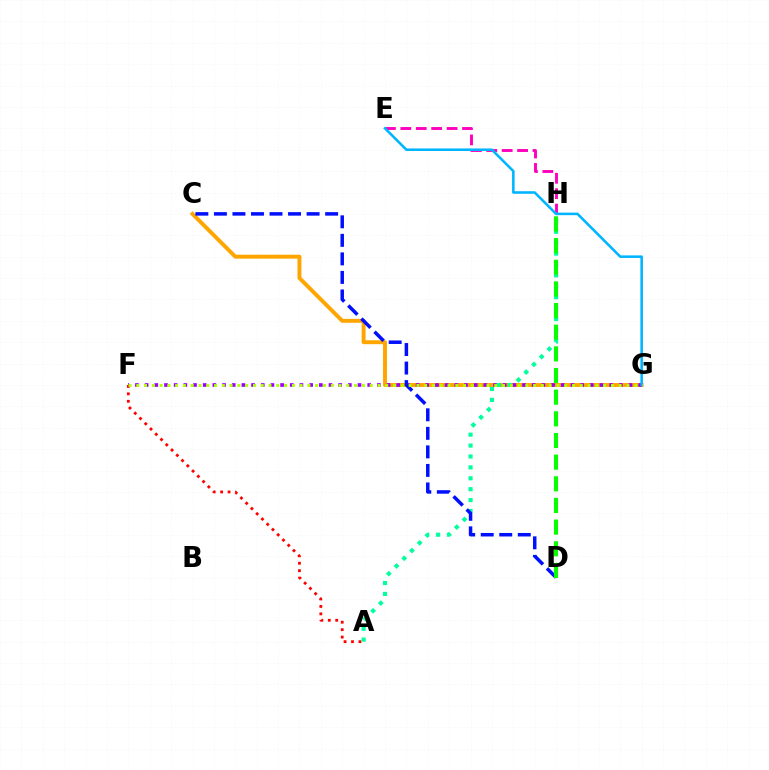{('C', 'G'): [{'color': '#ffa500', 'line_style': 'solid', 'thickness': 2.83}], ('F', 'G'): [{'color': '#9b00ff', 'line_style': 'dotted', 'thickness': 2.63}, {'color': '#b3ff00', 'line_style': 'dotted', 'thickness': 2.11}], ('A', 'F'): [{'color': '#ff0000', 'line_style': 'dotted', 'thickness': 2.02}], ('A', 'H'): [{'color': '#00ff9d', 'line_style': 'dotted', 'thickness': 2.96}], ('E', 'H'): [{'color': '#ff00bd', 'line_style': 'dashed', 'thickness': 2.09}], ('E', 'G'): [{'color': '#00b5ff', 'line_style': 'solid', 'thickness': 1.84}], ('C', 'D'): [{'color': '#0010ff', 'line_style': 'dashed', 'thickness': 2.52}], ('D', 'H'): [{'color': '#08ff00', 'line_style': 'dashed', 'thickness': 2.94}]}